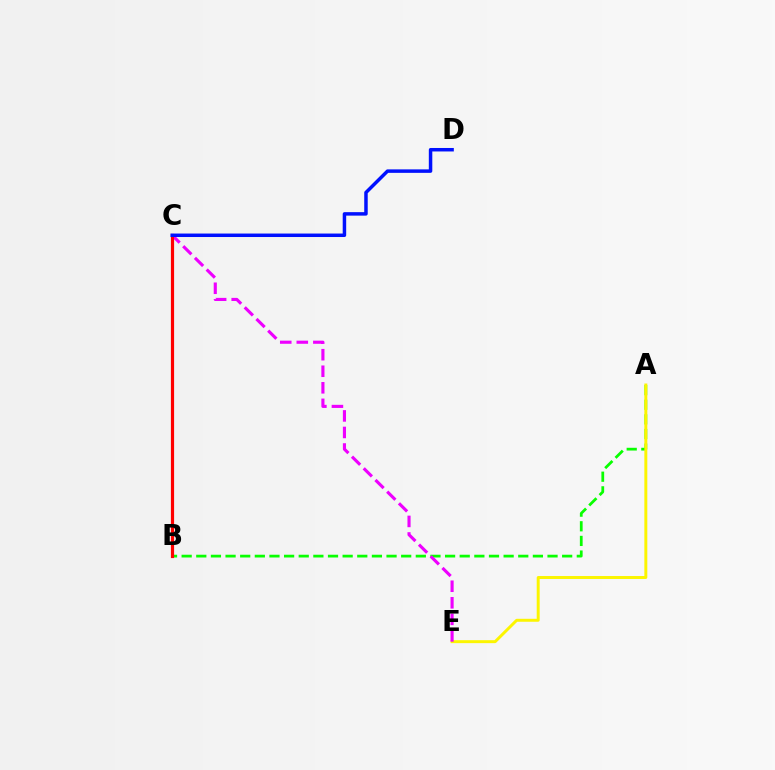{('A', 'B'): [{'color': '#08ff00', 'line_style': 'dashed', 'thickness': 1.99}], ('B', 'C'): [{'color': '#00fff6', 'line_style': 'dashed', 'thickness': 1.98}, {'color': '#ff0000', 'line_style': 'solid', 'thickness': 2.3}], ('A', 'E'): [{'color': '#fcf500', 'line_style': 'solid', 'thickness': 2.13}], ('C', 'E'): [{'color': '#ee00ff', 'line_style': 'dashed', 'thickness': 2.25}], ('C', 'D'): [{'color': '#0010ff', 'line_style': 'solid', 'thickness': 2.51}]}